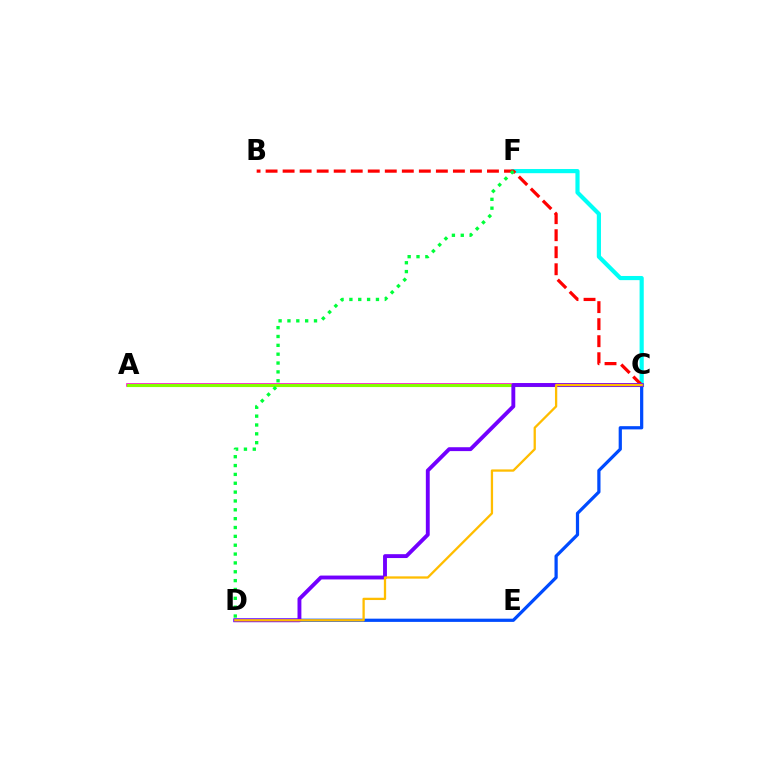{('A', 'C'): [{'color': '#ff00cf', 'line_style': 'solid', 'thickness': 2.6}, {'color': '#84ff00', 'line_style': 'solid', 'thickness': 2.25}], ('C', 'F'): [{'color': '#00fff6', 'line_style': 'solid', 'thickness': 3.0}], ('C', 'D'): [{'color': '#004bff', 'line_style': 'solid', 'thickness': 2.32}, {'color': '#7200ff', 'line_style': 'solid', 'thickness': 2.79}, {'color': '#ffbd00', 'line_style': 'solid', 'thickness': 1.65}], ('B', 'C'): [{'color': '#ff0000', 'line_style': 'dashed', 'thickness': 2.31}], ('D', 'F'): [{'color': '#00ff39', 'line_style': 'dotted', 'thickness': 2.4}]}